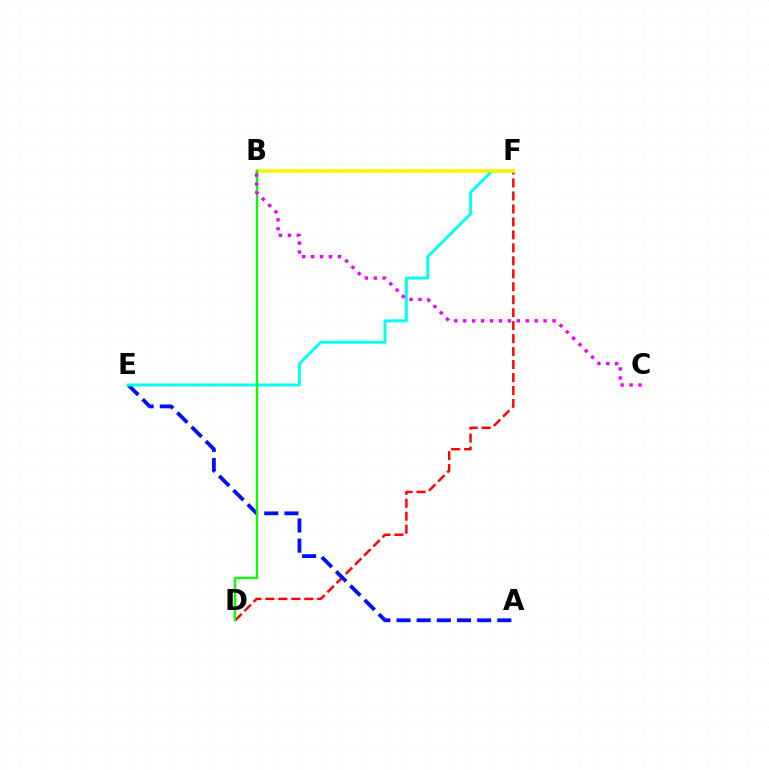{('D', 'F'): [{'color': '#ff0000', 'line_style': 'dashed', 'thickness': 1.76}], ('A', 'E'): [{'color': '#0010ff', 'line_style': 'dashed', 'thickness': 2.74}], ('E', 'F'): [{'color': '#00fff6', 'line_style': 'solid', 'thickness': 2.1}], ('B', 'F'): [{'color': '#fcf500', 'line_style': 'solid', 'thickness': 2.58}], ('B', 'D'): [{'color': '#08ff00', 'line_style': 'solid', 'thickness': 1.69}], ('B', 'C'): [{'color': '#ee00ff', 'line_style': 'dotted', 'thickness': 2.43}]}